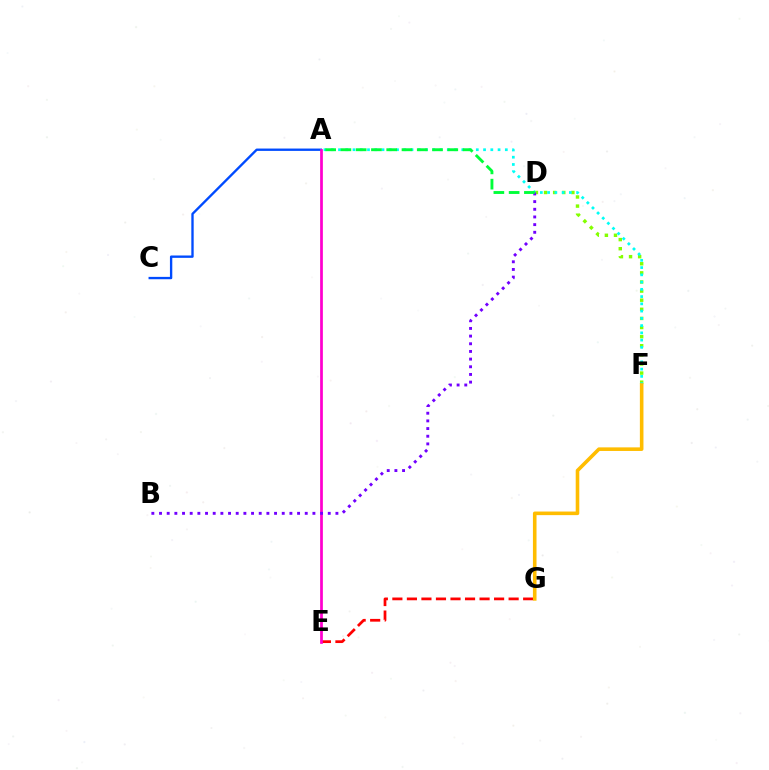{('A', 'C'): [{'color': '#004bff', 'line_style': 'solid', 'thickness': 1.7}], ('D', 'F'): [{'color': '#84ff00', 'line_style': 'dotted', 'thickness': 2.47}], ('A', 'F'): [{'color': '#00fff6', 'line_style': 'dotted', 'thickness': 1.97}], ('E', 'G'): [{'color': '#ff0000', 'line_style': 'dashed', 'thickness': 1.97}], ('F', 'G'): [{'color': '#ffbd00', 'line_style': 'solid', 'thickness': 2.59}], ('A', 'E'): [{'color': '#ff00cf', 'line_style': 'solid', 'thickness': 1.97}], ('B', 'D'): [{'color': '#7200ff', 'line_style': 'dotted', 'thickness': 2.08}], ('A', 'D'): [{'color': '#00ff39', 'line_style': 'dashed', 'thickness': 2.07}]}